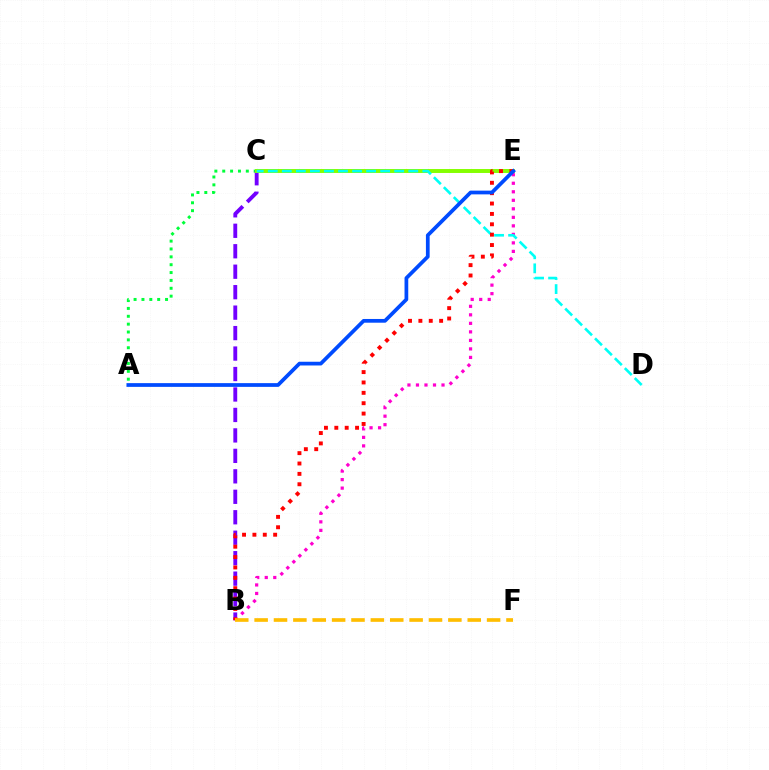{('A', 'C'): [{'color': '#00ff39', 'line_style': 'dotted', 'thickness': 2.14}], ('B', 'C'): [{'color': '#7200ff', 'line_style': 'dashed', 'thickness': 2.78}], ('B', 'E'): [{'color': '#ff00cf', 'line_style': 'dotted', 'thickness': 2.31}, {'color': '#ff0000', 'line_style': 'dotted', 'thickness': 2.82}], ('C', 'E'): [{'color': '#84ff00', 'line_style': 'solid', 'thickness': 2.84}], ('C', 'D'): [{'color': '#00fff6', 'line_style': 'dashed', 'thickness': 1.91}], ('B', 'F'): [{'color': '#ffbd00', 'line_style': 'dashed', 'thickness': 2.63}], ('A', 'E'): [{'color': '#004bff', 'line_style': 'solid', 'thickness': 2.69}]}